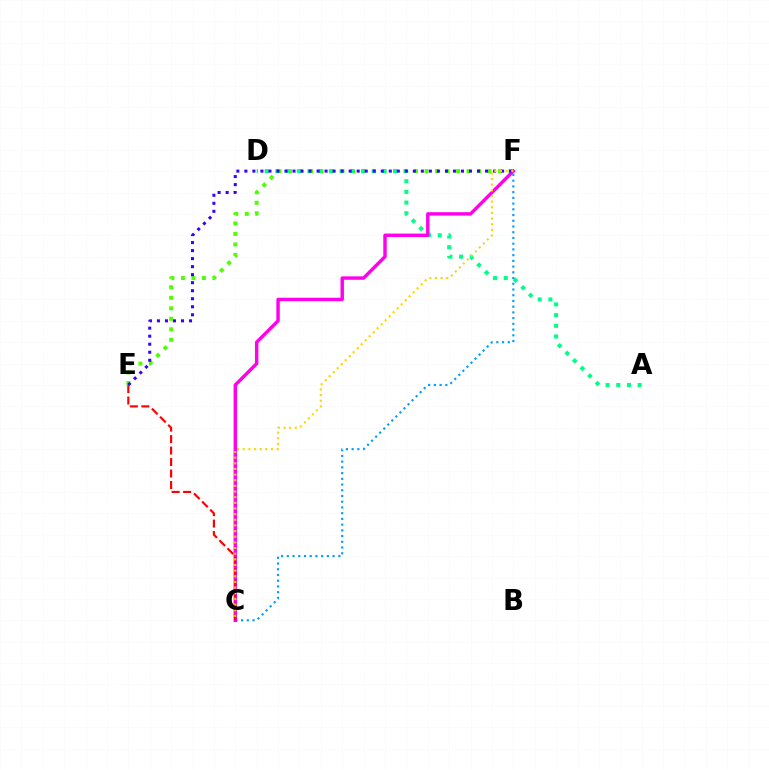{('E', 'F'): [{'color': '#4fff00', 'line_style': 'dotted', 'thickness': 2.85}, {'color': '#3700ff', 'line_style': 'dotted', 'thickness': 2.18}], ('A', 'D'): [{'color': '#00ff86', 'line_style': 'dotted', 'thickness': 2.91}], ('C', 'F'): [{'color': '#009eff', 'line_style': 'dotted', 'thickness': 1.56}, {'color': '#ff00ed', 'line_style': 'solid', 'thickness': 2.46}, {'color': '#ffd500', 'line_style': 'dotted', 'thickness': 1.54}], ('C', 'E'): [{'color': '#ff0000', 'line_style': 'dashed', 'thickness': 1.56}]}